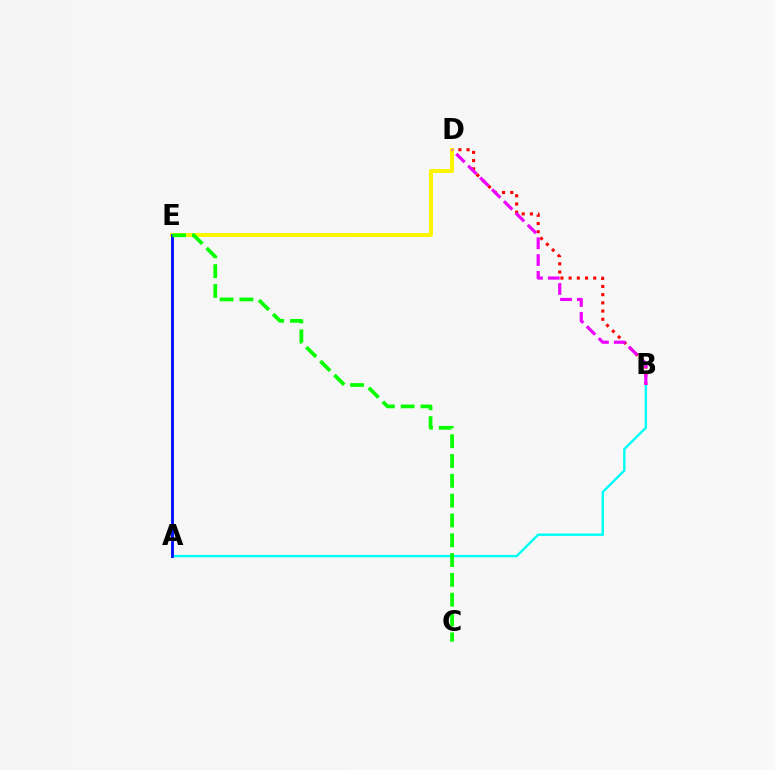{('B', 'D'): [{'color': '#ff0000', 'line_style': 'dotted', 'thickness': 2.23}, {'color': '#ee00ff', 'line_style': 'dashed', 'thickness': 2.28}], ('D', 'E'): [{'color': '#fcf500', 'line_style': 'solid', 'thickness': 2.89}], ('A', 'B'): [{'color': '#00fff6', 'line_style': 'solid', 'thickness': 1.73}], ('A', 'E'): [{'color': '#0010ff', 'line_style': 'solid', 'thickness': 2.06}], ('C', 'E'): [{'color': '#08ff00', 'line_style': 'dashed', 'thickness': 2.69}]}